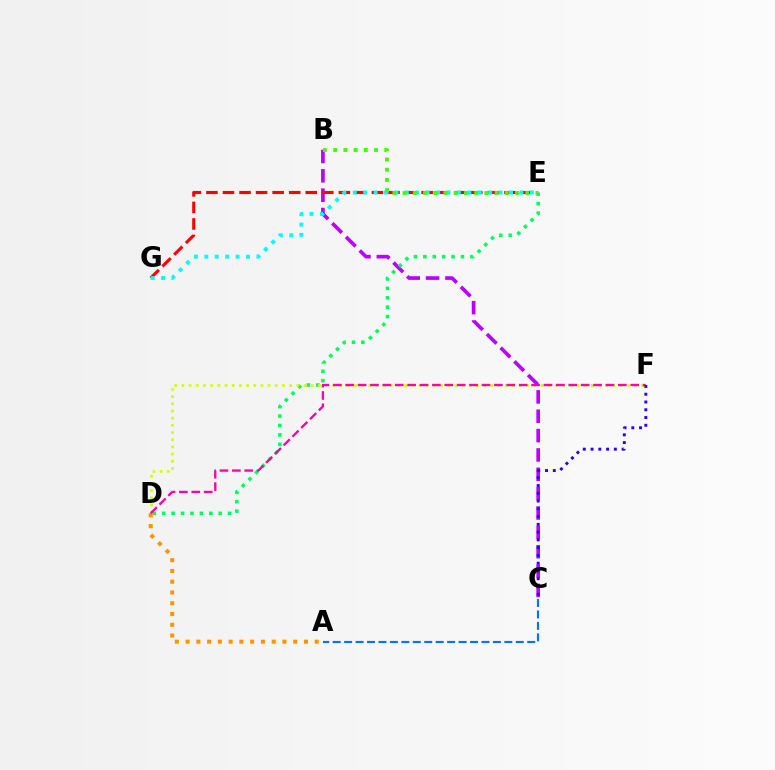{('B', 'C'): [{'color': '#b900ff', 'line_style': 'dashed', 'thickness': 2.63}], ('D', 'E'): [{'color': '#00ff5c', 'line_style': 'dotted', 'thickness': 2.56}], ('D', 'F'): [{'color': '#d1ff00', 'line_style': 'dotted', 'thickness': 1.95}, {'color': '#ff00ac', 'line_style': 'dashed', 'thickness': 1.68}], ('E', 'G'): [{'color': '#ff0000', 'line_style': 'dashed', 'thickness': 2.25}, {'color': '#00fff6', 'line_style': 'dotted', 'thickness': 2.83}], ('A', 'C'): [{'color': '#0074ff', 'line_style': 'dashed', 'thickness': 1.55}], ('A', 'D'): [{'color': '#ff9400', 'line_style': 'dotted', 'thickness': 2.92}], ('C', 'F'): [{'color': '#2500ff', 'line_style': 'dotted', 'thickness': 2.11}], ('B', 'E'): [{'color': '#3dff00', 'line_style': 'dotted', 'thickness': 2.78}]}